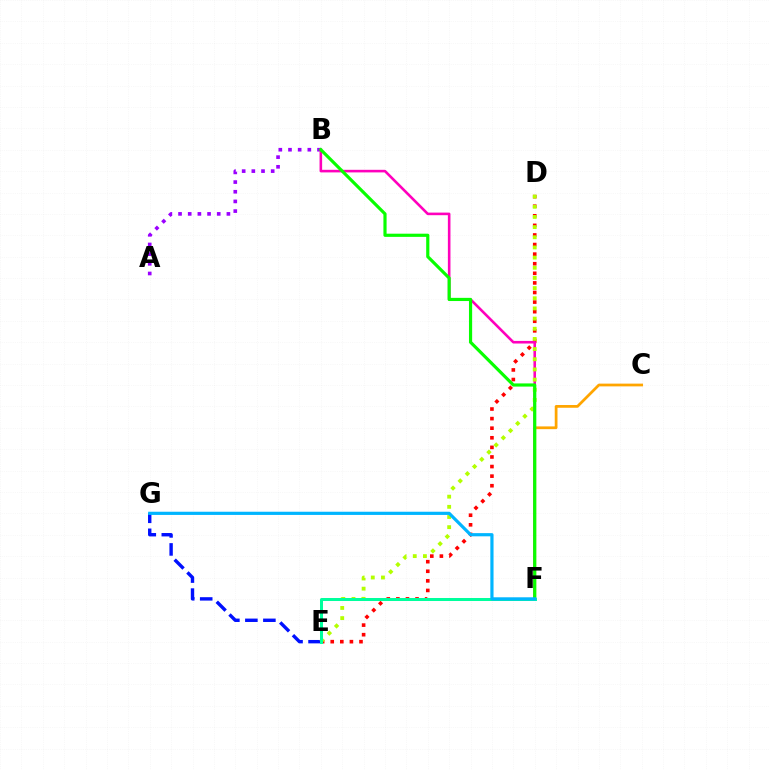{('C', 'F'): [{'color': '#ffa500', 'line_style': 'solid', 'thickness': 1.98}], ('E', 'G'): [{'color': '#0010ff', 'line_style': 'dashed', 'thickness': 2.45}], ('D', 'E'): [{'color': '#ff0000', 'line_style': 'dotted', 'thickness': 2.61}, {'color': '#b3ff00', 'line_style': 'dotted', 'thickness': 2.76}], ('A', 'B'): [{'color': '#9b00ff', 'line_style': 'dotted', 'thickness': 2.63}], ('B', 'F'): [{'color': '#ff00bd', 'line_style': 'solid', 'thickness': 1.87}, {'color': '#08ff00', 'line_style': 'solid', 'thickness': 2.29}], ('E', 'F'): [{'color': '#00ff9d', 'line_style': 'solid', 'thickness': 2.16}], ('F', 'G'): [{'color': '#00b5ff', 'line_style': 'solid', 'thickness': 2.3}]}